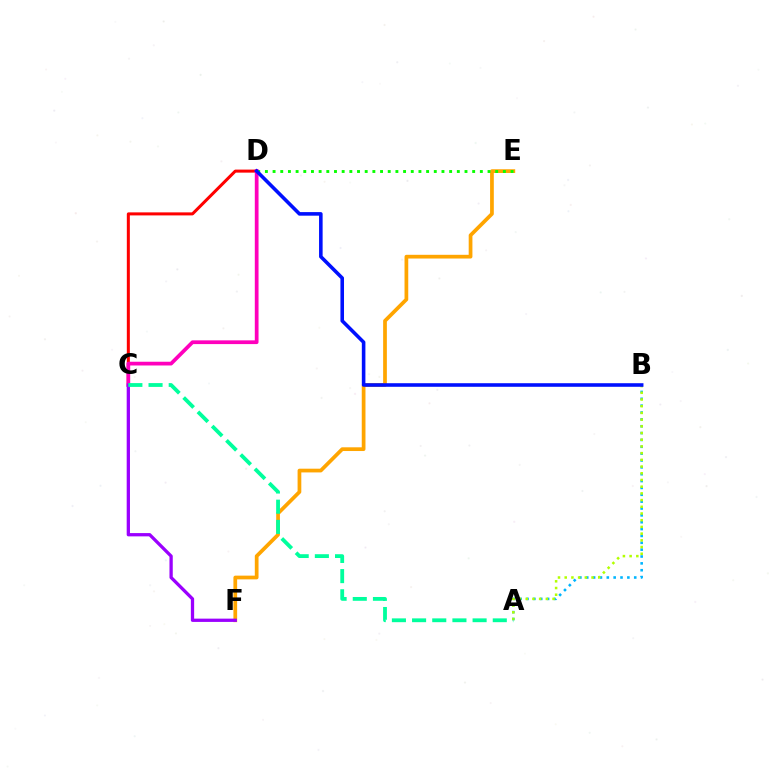{('E', 'F'): [{'color': '#ffa500', 'line_style': 'solid', 'thickness': 2.68}], ('C', 'D'): [{'color': '#ff0000', 'line_style': 'solid', 'thickness': 2.18}, {'color': '#ff00bd', 'line_style': 'solid', 'thickness': 2.69}], ('A', 'B'): [{'color': '#00b5ff', 'line_style': 'dotted', 'thickness': 1.86}, {'color': '#b3ff00', 'line_style': 'dotted', 'thickness': 1.82}], ('C', 'F'): [{'color': '#9b00ff', 'line_style': 'solid', 'thickness': 2.36}], ('D', 'E'): [{'color': '#08ff00', 'line_style': 'dotted', 'thickness': 2.09}], ('A', 'C'): [{'color': '#00ff9d', 'line_style': 'dashed', 'thickness': 2.74}], ('B', 'D'): [{'color': '#0010ff', 'line_style': 'solid', 'thickness': 2.58}]}